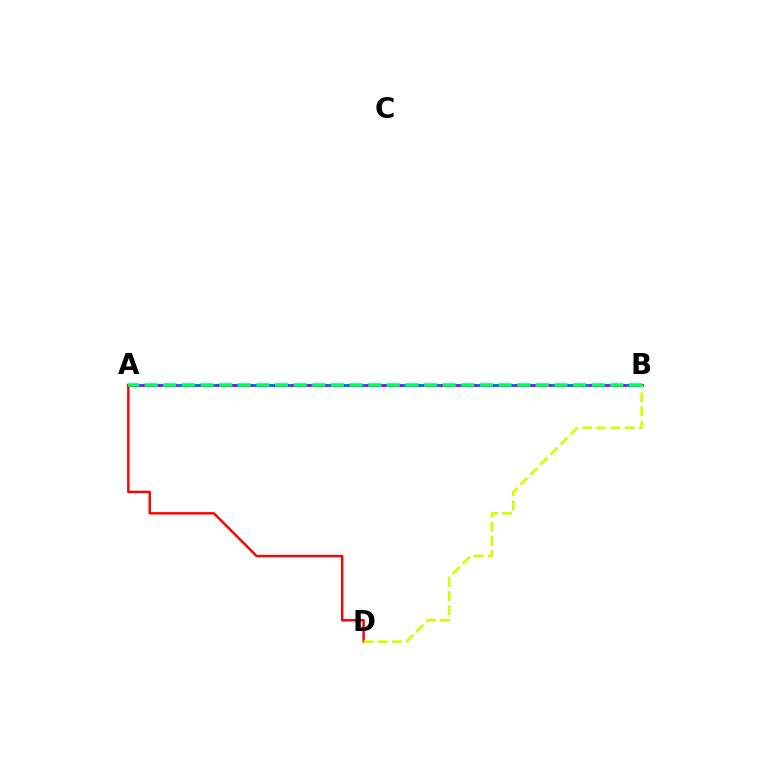{('A', 'B'): [{'color': '#0074ff', 'line_style': 'solid', 'thickness': 2.16}, {'color': '#b900ff', 'line_style': 'dotted', 'thickness': 2.25}, {'color': '#00ff5c', 'line_style': 'dashed', 'thickness': 2.53}], ('A', 'D'): [{'color': '#ff0000', 'line_style': 'solid', 'thickness': 1.75}], ('B', 'D'): [{'color': '#d1ff00', 'line_style': 'dashed', 'thickness': 1.93}]}